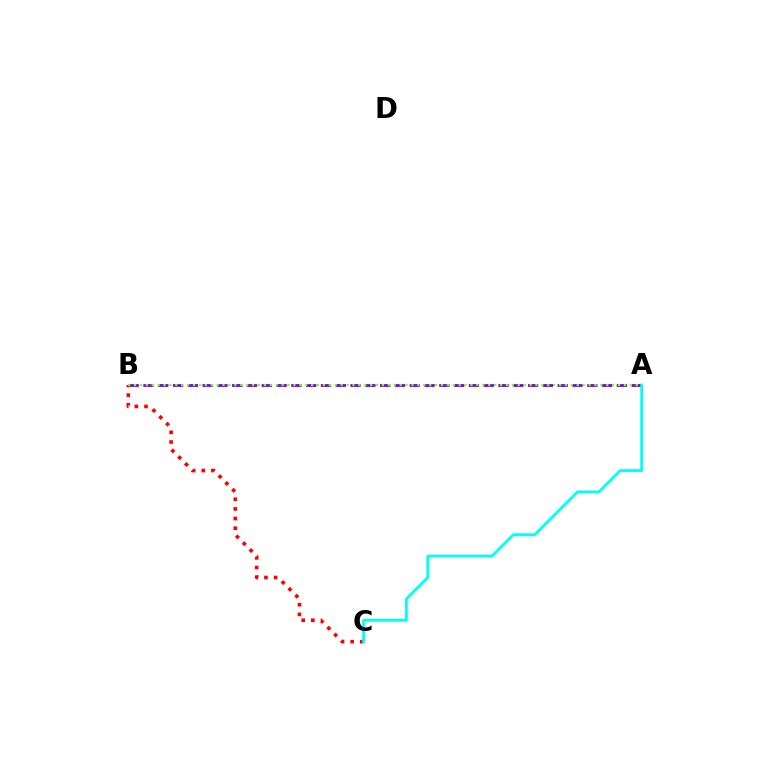{('A', 'B'): [{'color': '#7200ff', 'line_style': 'dashed', 'thickness': 2.01}, {'color': '#84ff00', 'line_style': 'dotted', 'thickness': 1.6}], ('B', 'C'): [{'color': '#ff0000', 'line_style': 'dotted', 'thickness': 2.62}], ('A', 'C'): [{'color': '#00fff6', 'line_style': 'solid', 'thickness': 2.01}]}